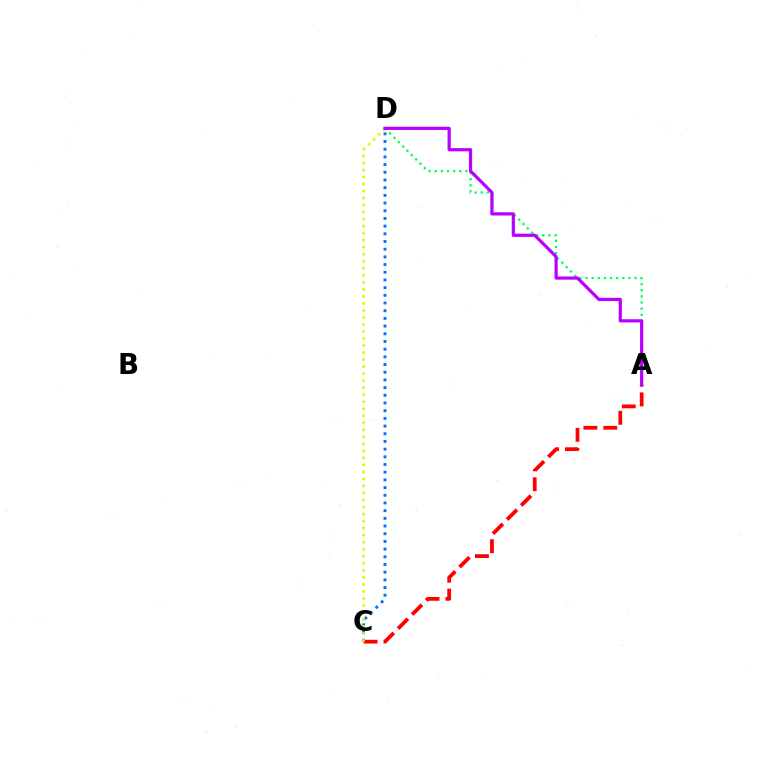{('A', 'D'): [{'color': '#00ff5c', 'line_style': 'dotted', 'thickness': 1.66}, {'color': '#b900ff', 'line_style': 'solid', 'thickness': 2.32}], ('C', 'D'): [{'color': '#0074ff', 'line_style': 'dotted', 'thickness': 2.09}, {'color': '#d1ff00', 'line_style': 'dotted', 'thickness': 1.91}], ('A', 'C'): [{'color': '#ff0000', 'line_style': 'dashed', 'thickness': 2.71}]}